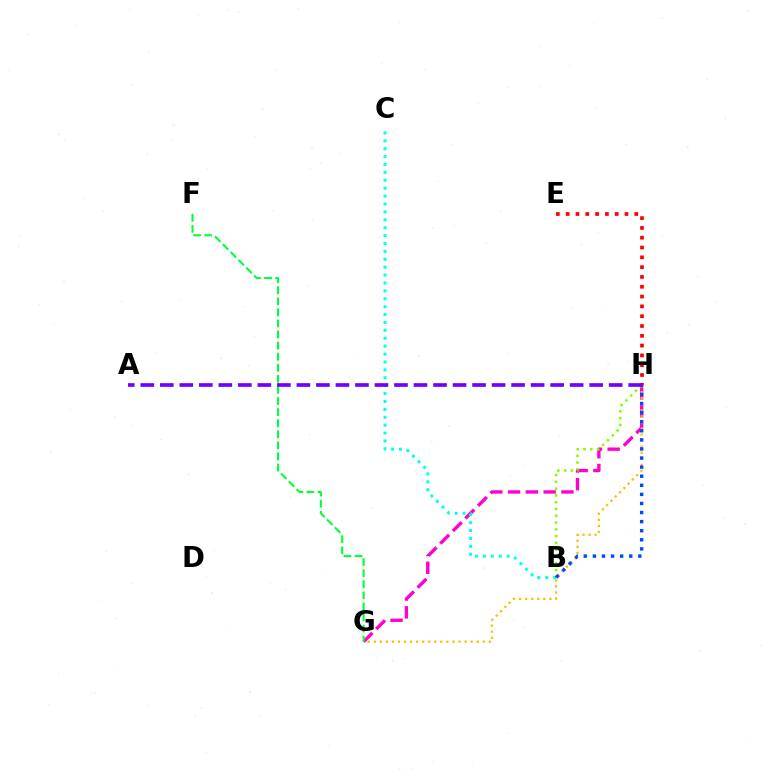{('G', 'H'): [{'color': '#ff00cf', 'line_style': 'dashed', 'thickness': 2.42}, {'color': '#ffbd00', 'line_style': 'dotted', 'thickness': 1.65}], ('B', 'H'): [{'color': '#84ff00', 'line_style': 'dotted', 'thickness': 1.84}, {'color': '#004bff', 'line_style': 'dotted', 'thickness': 2.47}], ('B', 'C'): [{'color': '#00fff6', 'line_style': 'dotted', 'thickness': 2.15}], ('E', 'H'): [{'color': '#ff0000', 'line_style': 'dotted', 'thickness': 2.66}], ('F', 'G'): [{'color': '#00ff39', 'line_style': 'dashed', 'thickness': 1.51}], ('A', 'H'): [{'color': '#7200ff', 'line_style': 'dashed', 'thickness': 2.65}]}